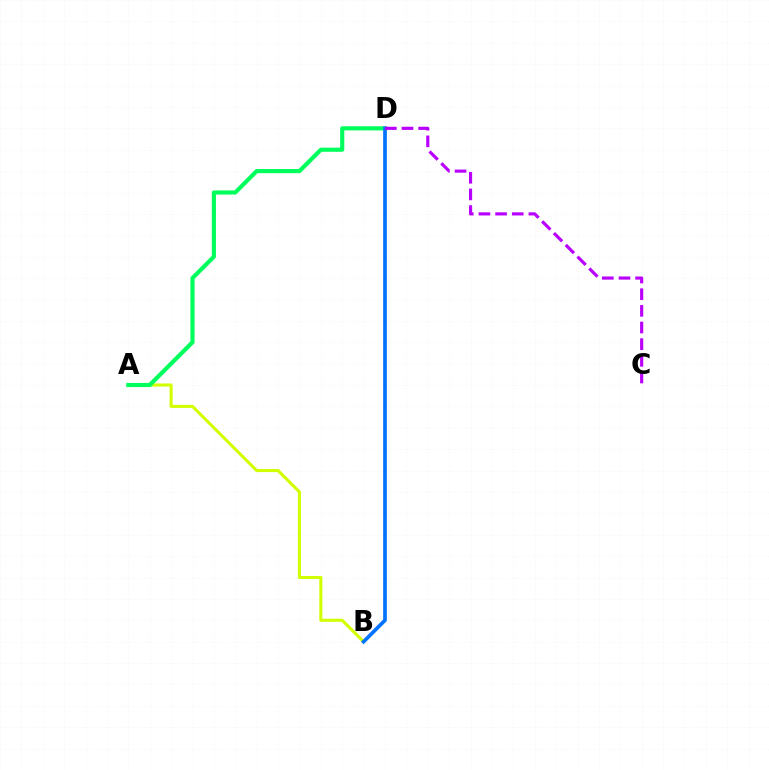{('A', 'B'): [{'color': '#d1ff00', 'line_style': 'solid', 'thickness': 2.21}], ('A', 'D'): [{'color': '#00ff5c', 'line_style': 'solid', 'thickness': 2.99}], ('B', 'D'): [{'color': '#ff0000', 'line_style': 'solid', 'thickness': 1.59}, {'color': '#0074ff', 'line_style': 'solid', 'thickness': 2.63}], ('C', 'D'): [{'color': '#b900ff', 'line_style': 'dashed', 'thickness': 2.26}]}